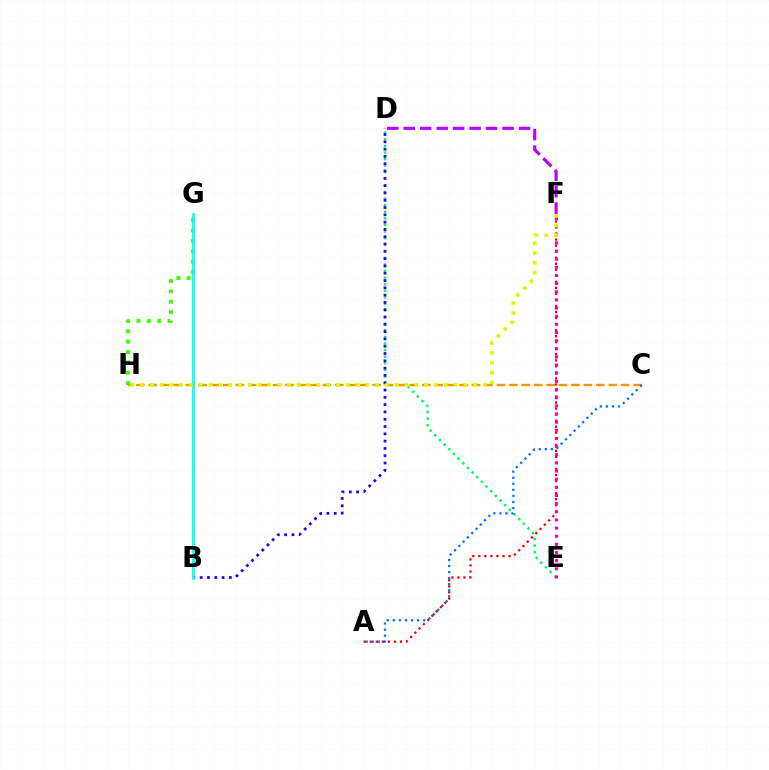{('A', 'F'): [{'color': '#ff0000', 'line_style': 'dotted', 'thickness': 1.64}], ('D', 'E'): [{'color': '#00ff5c', 'line_style': 'dotted', 'thickness': 1.79}], ('B', 'D'): [{'color': '#2500ff', 'line_style': 'dotted', 'thickness': 1.98}], ('C', 'H'): [{'color': '#ff9400', 'line_style': 'dashed', 'thickness': 1.69}], ('G', 'H'): [{'color': '#3dff00', 'line_style': 'dotted', 'thickness': 2.81}], ('B', 'G'): [{'color': '#00fff6', 'line_style': 'solid', 'thickness': 1.95}], ('E', 'F'): [{'color': '#ff00ac', 'line_style': 'dotted', 'thickness': 2.21}], ('F', 'H'): [{'color': '#d1ff00', 'line_style': 'dotted', 'thickness': 2.66}], ('D', 'F'): [{'color': '#b900ff', 'line_style': 'dashed', 'thickness': 2.24}], ('A', 'C'): [{'color': '#0074ff', 'line_style': 'dotted', 'thickness': 1.65}]}